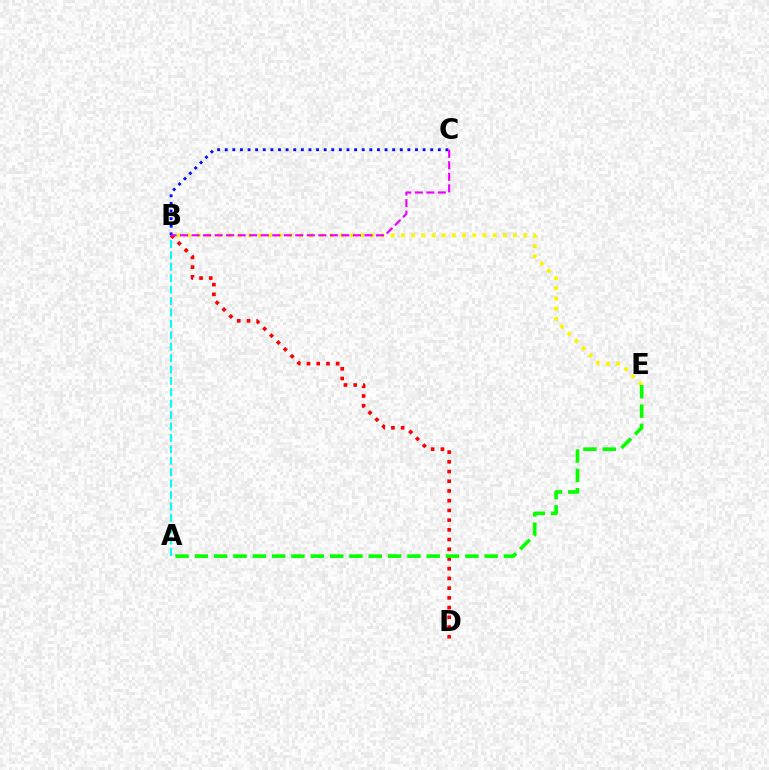{('A', 'B'): [{'color': '#00fff6', 'line_style': 'dashed', 'thickness': 1.55}], ('B', 'C'): [{'color': '#0010ff', 'line_style': 'dotted', 'thickness': 2.07}, {'color': '#ee00ff', 'line_style': 'dashed', 'thickness': 1.56}], ('B', 'E'): [{'color': '#fcf500', 'line_style': 'dotted', 'thickness': 2.77}], ('B', 'D'): [{'color': '#ff0000', 'line_style': 'dotted', 'thickness': 2.64}], ('A', 'E'): [{'color': '#08ff00', 'line_style': 'dashed', 'thickness': 2.62}]}